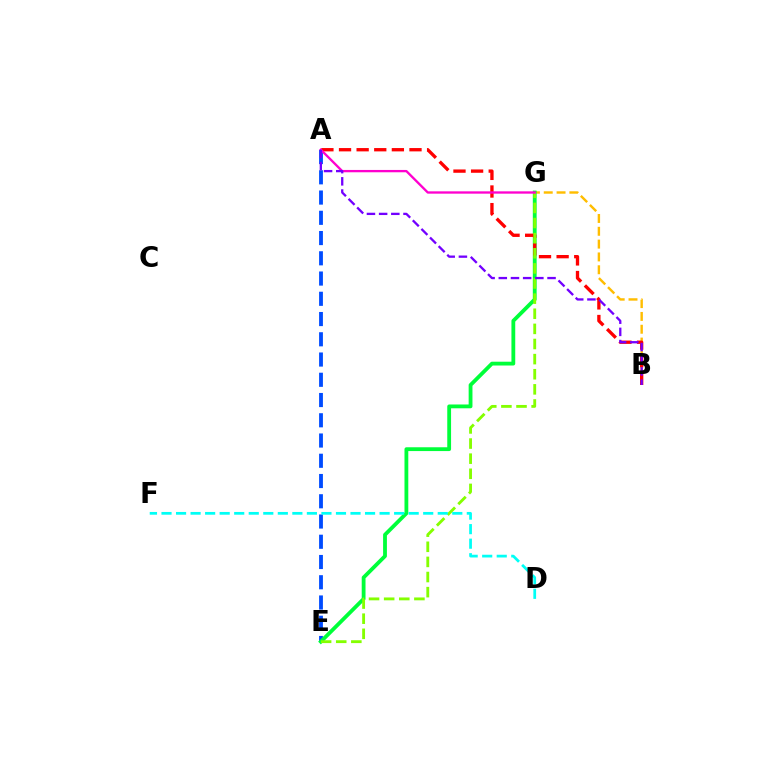{('A', 'E'): [{'color': '#004bff', 'line_style': 'dashed', 'thickness': 2.75}], ('B', 'G'): [{'color': '#ffbd00', 'line_style': 'dashed', 'thickness': 1.74}], ('E', 'G'): [{'color': '#00ff39', 'line_style': 'solid', 'thickness': 2.74}, {'color': '#84ff00', 'line_style': 'dashed', 'thickness': 2.05}], ('A', 'B'): [{'color': '#ff0000', 'line_style': 'dashed', 'thickness': 2.39}, {'color': '#7200ff', 'line_style': 'dashed', 'thickness': 1.66}], ('A', 'G'): [{'color': '#ff00cf', 'line_style': 'solid', 'thickness': 1.68}], ('D', 'F'): [{'color': '#00fff6', 'line_style': 'dashed', 'thickness': 1.98}]}